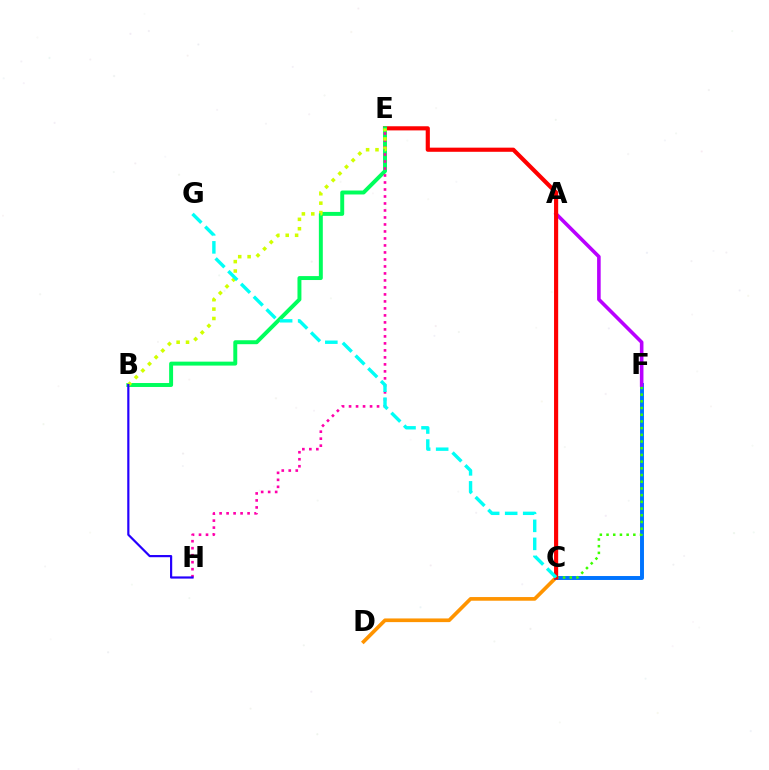{('C', 'D'): [{'color': '#ff9400', 'line_style': 'solid', 'thickness': 2.64}], ('C', 'F'): [{'color': '#0074ff', 'line_style': 'solid', 'thickness': 2.83}, {'color': '#3dff00', 'line_style': 'dotted', 'thickness': 1.82}], ('A', 'F'): [{'color': '#b900ff', 'line_style': 'solid', 'thickness': 2.58}], ('C', 'E'): [{'color': '#ff0000', 'line_style': 'solid', 'thickness': 2.98}], ('B', 'E'): [{'color': '#00ff5c', 'line_style': 'solid', 'thickness': 2.84}, {'color': '#d1ff00', 'line_style': 'dotted', 'thickness': 2.55}], ('E', 'H'): [{'color': '#ff00ac', 'line_style': 'dotted', 'thickness': 1.9}], ('B', 'H'): [{'color': '#2500ff', 'line_style': 'solid', 'thickness': 1.58}], ('C', 'G'): [{'color': '#00fff6', 'line_style': 'dashed', 'thickness': 2.45}]}